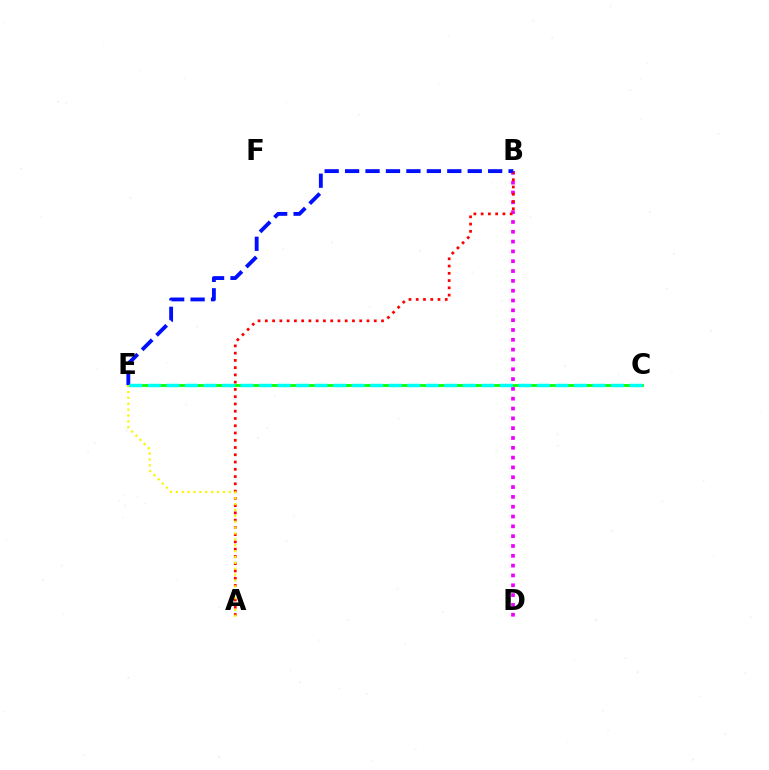{('B', 'D'): [{'color': '#ee00ff', 'line_style': 'dotted', 'thickness': 2.67}], ('A', 'B'): [{'color': '#ff0000', 'line_style': 'dotted', 'thickness': 1.97}], ('C', 'E'): [{'color': '#08ff00', 'line_style': 'solid', 'thickness': 2.02}, {'color': '#00fff6', 'line_style': 'dashed', 'thickness': 2.52}], ('B', 'E'): [{'color': '#0010ff', 'line_style': 'dashed', 'thickness': 2.78}], ('A', 'E'): [{'color': '#fcf500', 'line_style': 'dotted', 'thickness': 1.6}]}